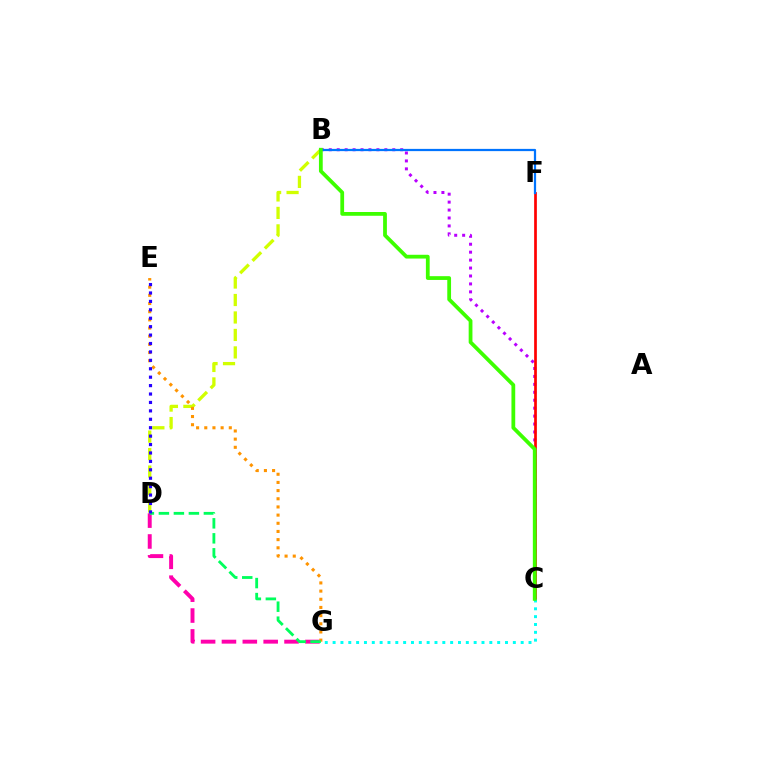{('B', 'D'): [{'color': '#d1ff00', 'line_style': 'dashed', 'thickness': 2.37}], ('B', 'C'): [{'color': '#b900ff', 'line_style': 'dotted', 'thickness': 2.16}, {'color': '#3dff00', 'line_style': 'solid', 'thickness': 2.72}], ('D', 'G'): [{'color': '#ff00ac', 'line_style': 'dashed', 'thickness': 2.83}, {'color': '#00ff5c', 'line_style': 'dashed', 'thickness': 2.04}], ('C', 'F'): [{'color': '#ff0000', 'line_style': 'solid', 'thickness': 1.95}], ('E', 'G'): [{'color': '#ff9400', 'line_style': 'dotted', 'thickness': 2.22}], ('C', 'G'): [{'color': '#00fff6', 'line_style': 'dotted', 'thickness': 2.13}], ('B', 'F'): [{'color': '#0074ff', 'line_style': 'solid', 'thickness': 1.61}], ('D', 'E'): [{'color': '#2500ff', 'line_style': 'dotted', 'thickness': 2.29}]}